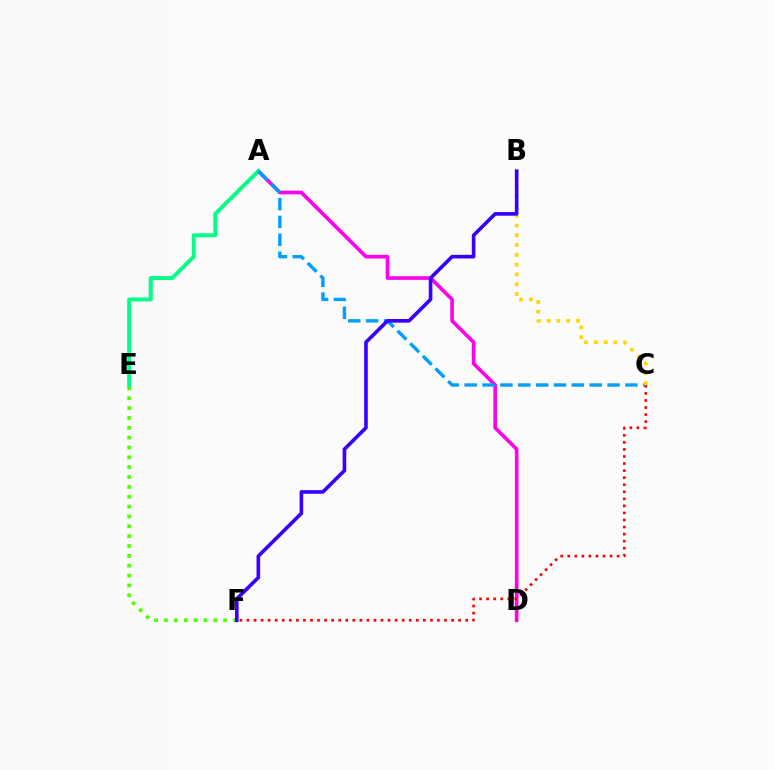{('A', 'D'): [{'color': '#ff00ed', 'line_style': 'solid', 'thickness': 2.61}], ('E', 'F'): [{'color': '#4fff00', 'line_style': 'dotted', 'thickness': 2.68}], ('A', 'E'): [{'color': '#00ff86', 'line_style': 'solid', 'thickness': 2.85}], ('C', 'F'): [{'color': '#ff0000', 'line_style': 'dotted', 'thickness': 1.92}], ('A', 'C'): [{'color': '#009eff', 'line_style': 'dashed', 'thickness': 2.43}], ('B', 'C'): [{'color': '#ffd500', 'line_style': 'dotted', 'thickness': 2.66}], ('B', 'F'): [{'color': '#3700ff', 'line_style': 'solid', 'thickness': 2.61}]}